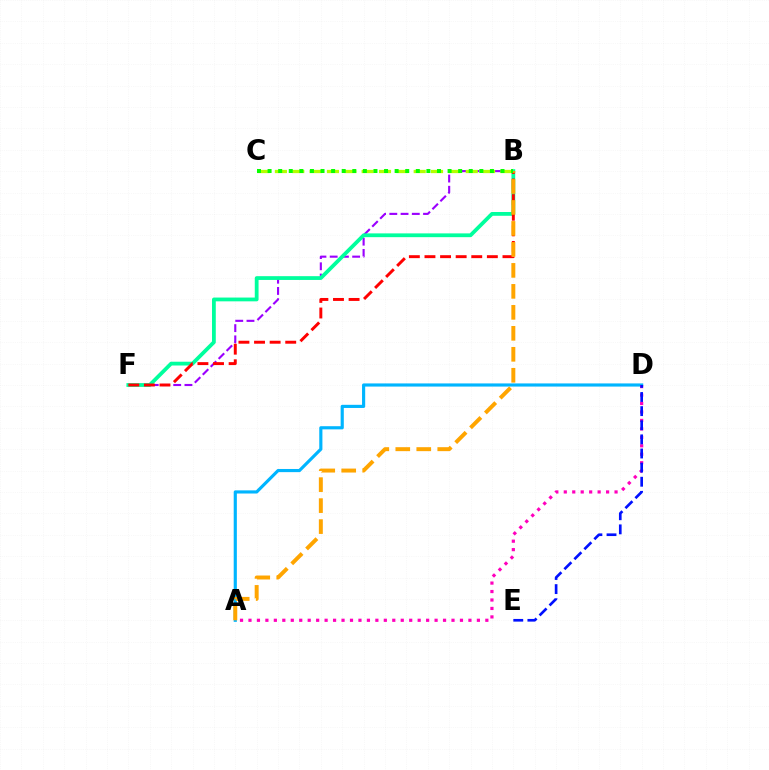{('B', 'F'): [{'color': '#9b00ff', 'line_style': 'dashed', 'thickness': 1.53}, {'color': '#00ff9d', 'line_style': 'solid', 'thickness': 2.72}, {'color': '#ff0000', 'line_style': 'dashed', 'thickness': 2.12}], ('A', 'D'): [{'color': '#00b5ff', 'line_style': 'solid', 'thickness': 2.27}, {'color': '#ff00bd', 'line_style': 'dotted', 'thickness': 2.3}], ('B', 'C'): [{'color': '#b3ff00', 'line_style': 'dashed', 'thickness': 2.36}, {'color': '#08ff00', 'line_style': 'dotted', 'thickness': 2.88}], ('D', 'E'): [{'color': '#0010ff', 'line_style': 'dashed', 'thickness': 1.92}], ('A', 'B'): [{'color': '#ffa500', 'line_style': 'dashed', 'thickness': 2.85}]}